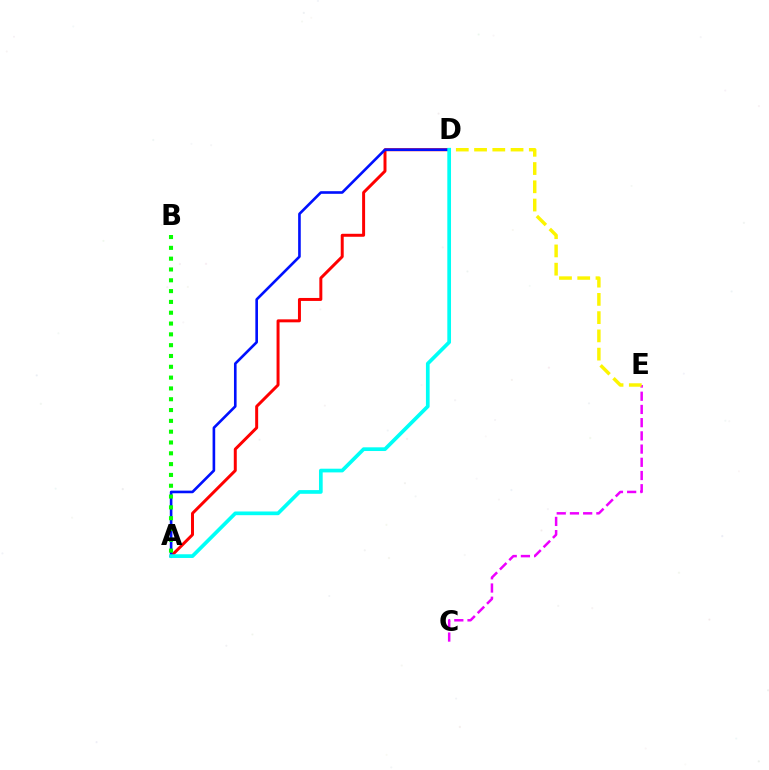{('C', 'E'): [{'color': '#ee00ff', 'line_style': 'dashed', 'thickness': 1.8}], ('A', 'D'): [{'color': '#ff0000', 'line_style': 'solid', 'thickness': 2.14}, {'color': '#0010ff', 'line_style': 'solid', 'thickness': 1.89}, {'color': '#00fff6', 'line_style': 'solid', 'thickness': 2.66}], ('A', 'B'): [{'color': '#08ff00', 'line_style': 'dotted', 'thickness': 2.94}], ('D', 'E'): [{'color': '#fcf500', 'line_style': 'dashed', 'thickness': 2.48}]}